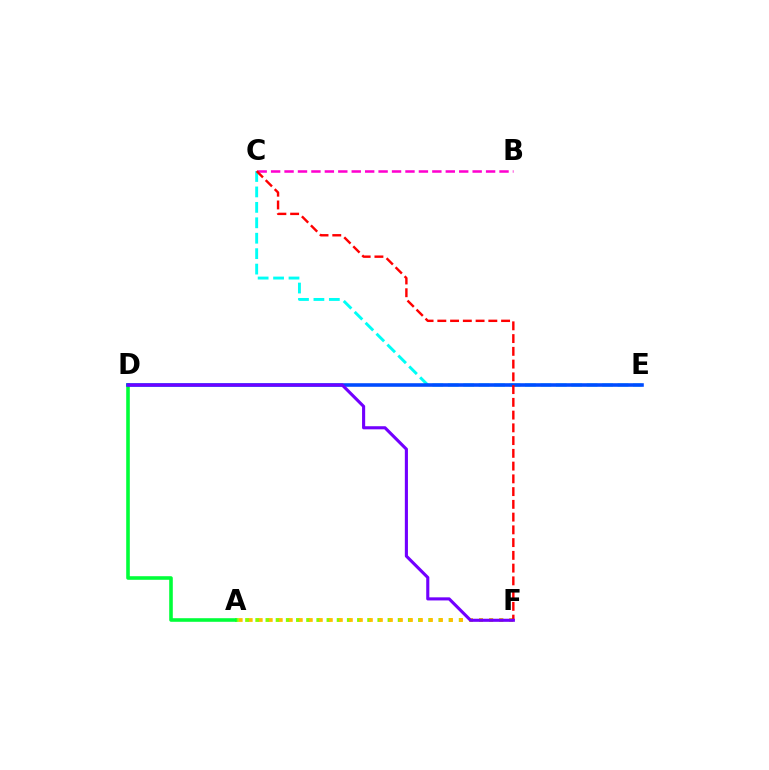{('B', 'C'): [{'color': '#ff00cf', 'line_style': 'dashed', 'thickness': 1.83}], ('A', 'F'): [{'color': '#84ff00', 'line_style': 'dotted', 'thickness': 2.76}, {'color': '#ffbd00', 'line_style': 'dotted', 'thickness': 2.72}], ('A', 'D'): [{'color': '#00ff39', 'line_style': 'solid', 'thickness': 2.58}], ('C', 'E'): [{'color': '#00fff6', 'line_style': 'dashed', 'thickness': 2.1}], ('D', 'E'): [{'color': '#004bff', 'line_style': 'solid', 'thickness': 2.58}], ('C', 'F'): [{'color': '#ff0000', 'line_style': 'dashed', 'thickness': 1.73}], ('D', 'F'): [{'color': '#7200ff', 'line_style': 'solid', 'thickness': 2.23}]}